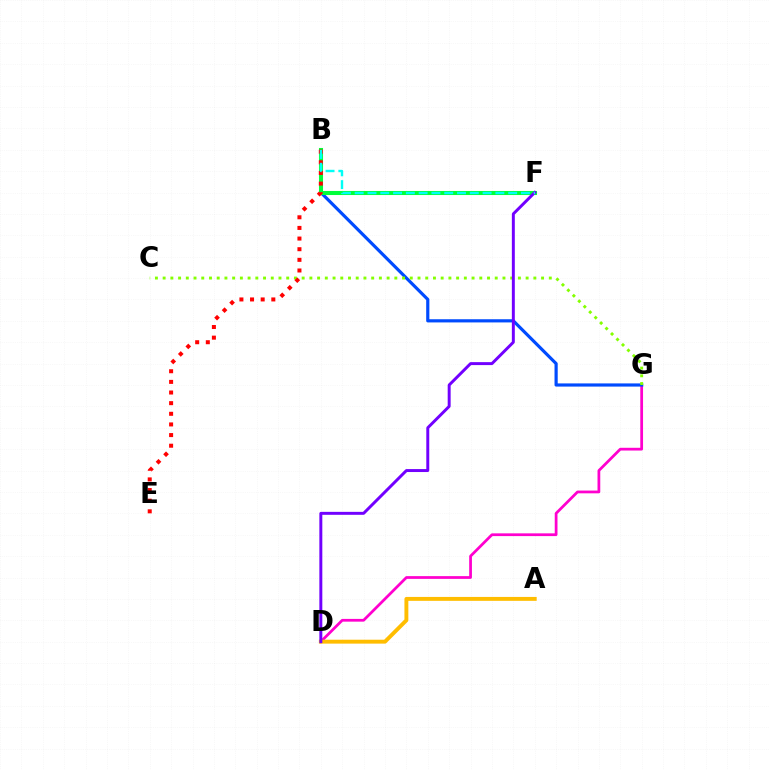{('D', 'G'): [{'color': '#ff00cf', 'line_style': 'solid', 'thickness': 1.98}], ('A', 'D'): [{'color': '#ffbd00', 'line_style': 'solid', 'thickness': 2.81}], ('B', 'G'): [{'color': '#004bff', 'line_style': 'solid', 'thickness': 2.29}], ('B', 'F'): [{'color': '#00ff39', 'line_style': 'solid', 'thickness': 2.92}, {'color': '#00fff6', 'line_style': 'dashed', 'thickness': 1.74}], ('C', 'G'): [{'color': '#84ff00', 'line_style': 'dotted', 'thickness': 2.1}], ('D', 'F'): [{'color': '#7200ff', 'line_style': 'solid', 'thickness': 2.13}], ('B', 'E'): [{'color': '#ff0000', 'line_style': 'dotted', 'thickness': 2.89}]}